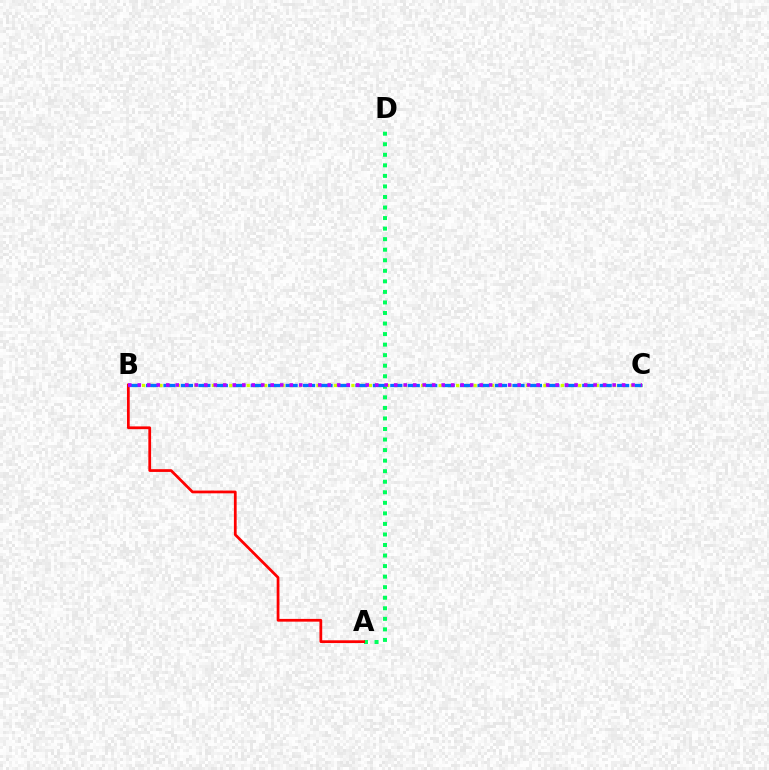{('A', 'D'): [{'color': '#00ff5c', 'line_style': 'dotted', 'thickness': 2.87}], ('A', 'B'): [{'color': '#ff0000', 'line_style': 'solid', 'thickness': 1.98}], ('B', 'C'): [{'color': '#d1ff00', 'line_style': 'dotted', 'thickness': 2.37}, {'color': '#0074ff', 'line_style': 'dashed', 'thickness': 2.37}, {'color': '#b900ff', 'line_style': 'dotted', 'thickness': 2.58}]}